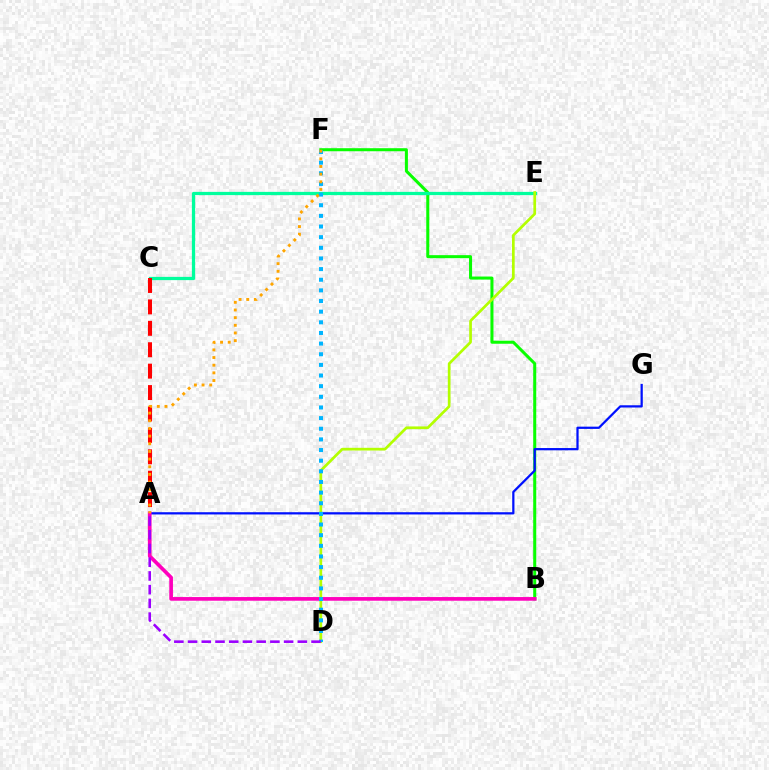{('B', 'F'): [{'color': '#08ff00', 'line_style': 'solid', 'thickness': 2.18}], ('C', 'E'): [{'color': '#00ff9d', 'line_style': 'solid', 'thickness': 2.33}], ('A', 'G'): [{'color': '#0010ff', 'line_style': 'solid', 'thickness': 1.61}], ('A', 'C'): [{'color': '#ff0000', 'line_style': 'dashed', 'thickness': 2.91}], ('A', 'B'): [{'color': '#ff00bd', 'line_style': 'solid', 'thickness': 2.65}], ('D', 'E'): [{'color': '#b3ff00', 'line_style': 'solid', 'thickness': 1.95}], ('D', 'F'): [{'color': '#00b5ff', 'line_style': 'dotted', 'thickness': 2.89}], ('A', 'F'): [{'color': '#ffa500', 'line_style': 'dotted', 'thickness': 2.08}], ('A', 'D'): [{'color': '#9b00ff', 'line_style': 'dashed', 'thickness': 1.86}]}